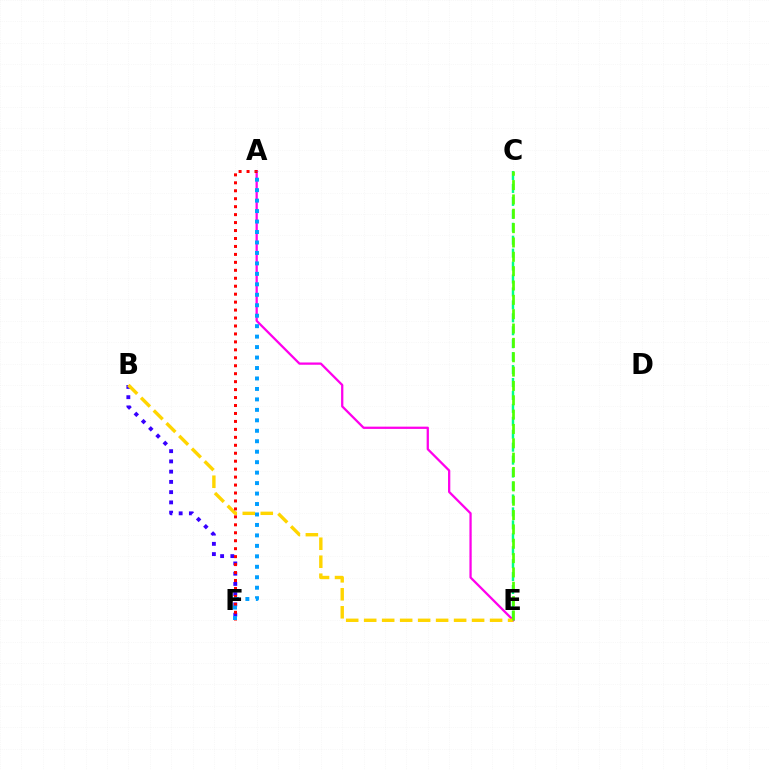{('C', 'E'): [{'color': '#00ff86', 'line_style': 'dashed', 'thickness': 1.76}, {'color': '#4fff00', 'line_style': 'dashed', 'thickness': 1.95}], ('A', 'E'): [{'color': '#ff00ed', 'line_style': 'solid', 'thickness': 1.64}], ('B', 'F'): [{'color': '#3700ff', 'line_style': 'dotted', 'thickness': 2.78}], ('B', 'E'): [{'color': '#ffd500', 'line_style': 'dashed', 'thickness': 2.44}], ('A', 'F'): [{'color': '#ff0000', 'line_style': 'dotted', 'thickness': 2.16}, {'color': '#009eff', 'line_style': 'dotted', 'thickness': 2.84}]}